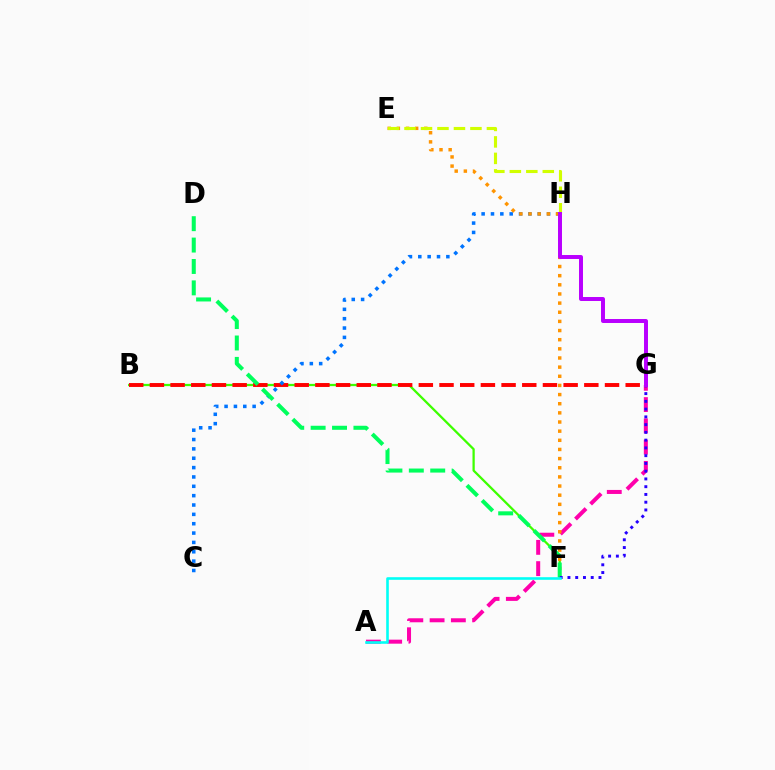{('A', 'G'): [{'color': '#ff00ac', 'line_style': 'dashed', 'thickness': 2.89}], ('B', 'F'): [{'color': '#3dff00', 'line_style': 'solid', 'thickness': 1.63}], ('B', 'G'): [{'color': '#ff0000', 'line_style': 'dashed', 'thickness': 2.81}], ('C', 'H'): [{'color': '#0074ff', 'line_style': 'dotted', 'thickness': 2.54}], ('E', 'F'): [{'color': '#ff9400', 'line_style': 'dotted', 'thickness': 2.49}], ('D', 'F'): [{'color': '#00ff5c', 'line_style': 'dashed', 'thickness': 2.91}], ('F', 'G'): [{'color': '#2500ff', 'line_style': 'dotted', 'thickness': 2.11}], ('E', 'H'): [{'color': '#d1ff00', 'line_style': 'dashed', 'thickness': 2.24}], ('A', 'F'): [{'color': '#00fff6', 'line_style': 'solid', 'thickness': 1.87}], ('G', 'H'): [{'color': '#b900ff', 'line_style': 'solid', 'thickness': 2.86}]}